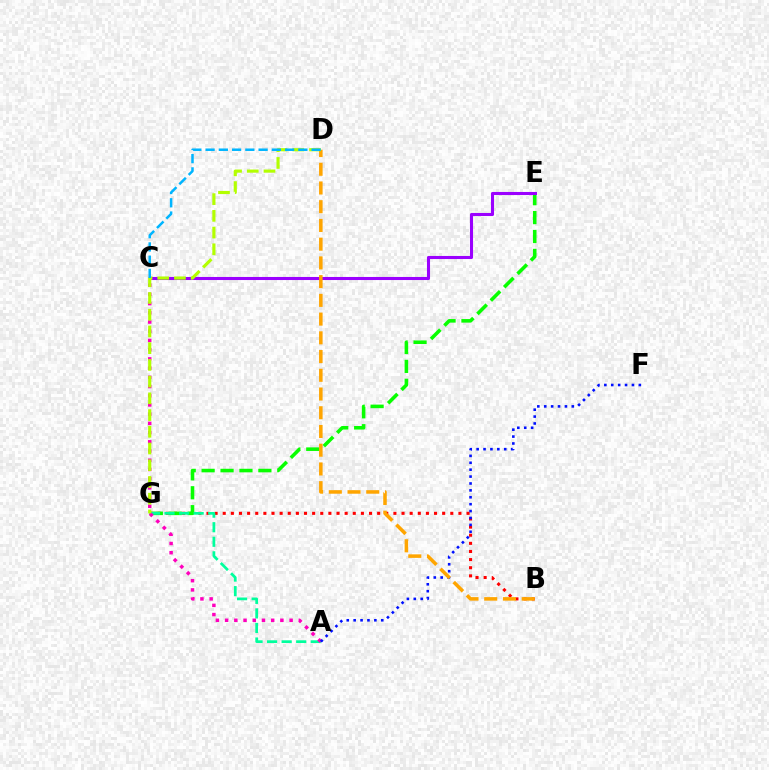{('B', 'G'): [{'color': '#ff0000', 'line_style': 'dotted', 'thickness': 2.21}], ('E', 'G'): [{'color': '#08ff00', 'line_style': 'dashed', 'thickness': 2.57}], ('A', 'G'): [{'color': '#00ff9d', 'line_style': 'dashed', 'thickness': 1.98}], ('C', 'E'): [{'color': '#9b00ff', 'line_style': 'solid', 'thickness': 2.21}], ('A', 'C'): [{'color': '#ff00bd', 'line_style': 'dotted', 'thickness': 2.5}], ('A', 'F'): [{'color': '#0010ff', 'line_style': 'dotted', 'thickness': 1.87}], ('B', 'D'): [{'color': '#ffa500', 'line_style': 'dashed', 'thickness': 2.54}], ('D', 'G'): [{'color': '#b3ff00', 'line_style': 'dashed', 'thickness': 2.27}], ('C', 'D'): [{'color': '#00b5ff', 'line_style': 'dashed', 'thickness': 1.8}]}